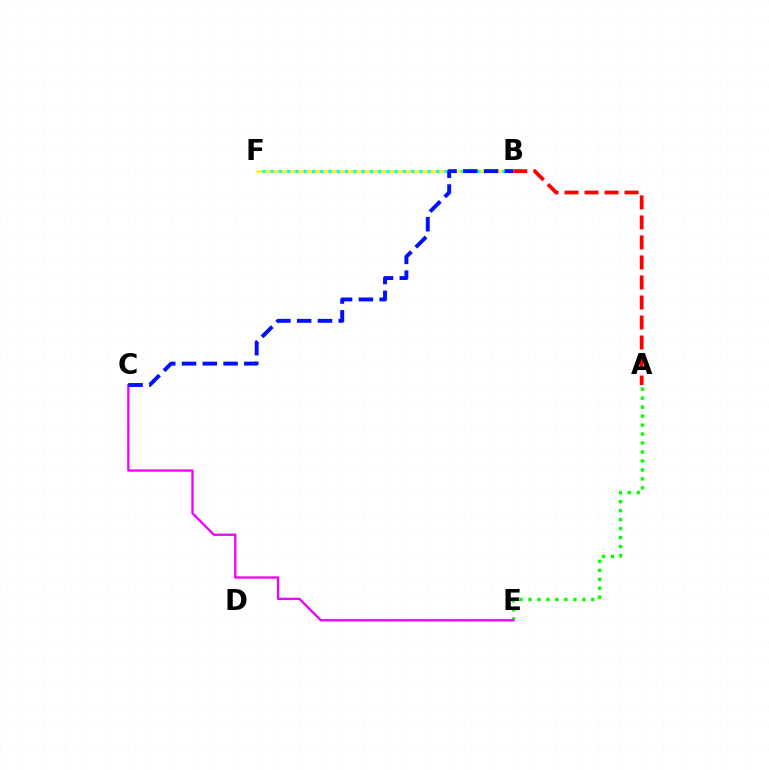{('B', 'F'): [{'color': '#fcf500', 'line_style': 'solid', 'thickness': 1.81}, {'color': '#00fff6', 'line_style': 'dotted', 'thickness': 2.25}], ('A', 'B'): [{'color': '#ff0000', 'line_style': 'dashed', 'thickness': 2.72}], ('A', 'E'): [{'color': '#08ff00', 'line_style': 'dotted', 'thickness': 2.44}], ('C', 'E'): [{'color': '#ee00ff', 'line_style': 'solid', 'thickness': 1.67}], ('B', 'C'): [{'color': '#0010ff', 'line_style': 'dashed', 'thickness': 2.82}]}